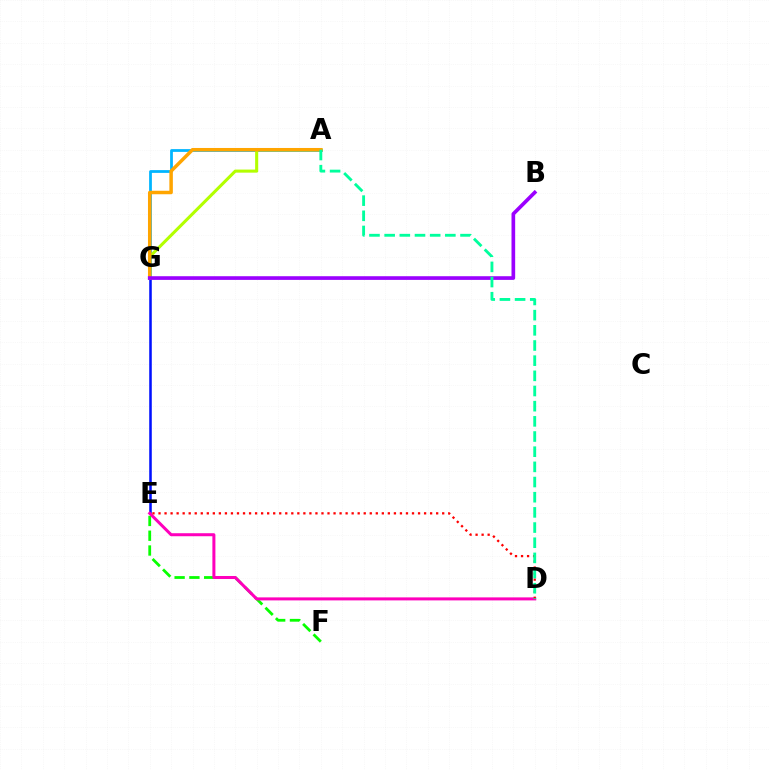{('E', 'F'): [{'color': '#08ff00', 'line_style': 'dashed', 'thickness': 2.01}], ('E', 'G'): [{'color': '#0010ff', 'line_style': 'solid', 'thickness': 1.84}], ('A', 'G'): [{'color': '#00b5ff', 'line_style': 'solid', 'thickness': 1.99}, {'color': '#b3ff00', 'line_style': 'solid', 'thickness': 2.22}, {'color': '#ffa500', 'line_style': 'solid', 'thickness': 2.51}], ('D', 'E'): [{'color': '#ff00bd', 'line_style': 'solid', 'thickness': 2.17}, {'color': '#ff0000', 'line_style': 'dotted', 'thickness': 1.64}], ('B', 'G'): [{'color': '#9b00ff', 'line_style': 'solid', 'thickness': 2.64}], ('A', 'D'): [{'color': '#00ff9d', 'line_style': 'dashed', 'thickness': 2.06}]}